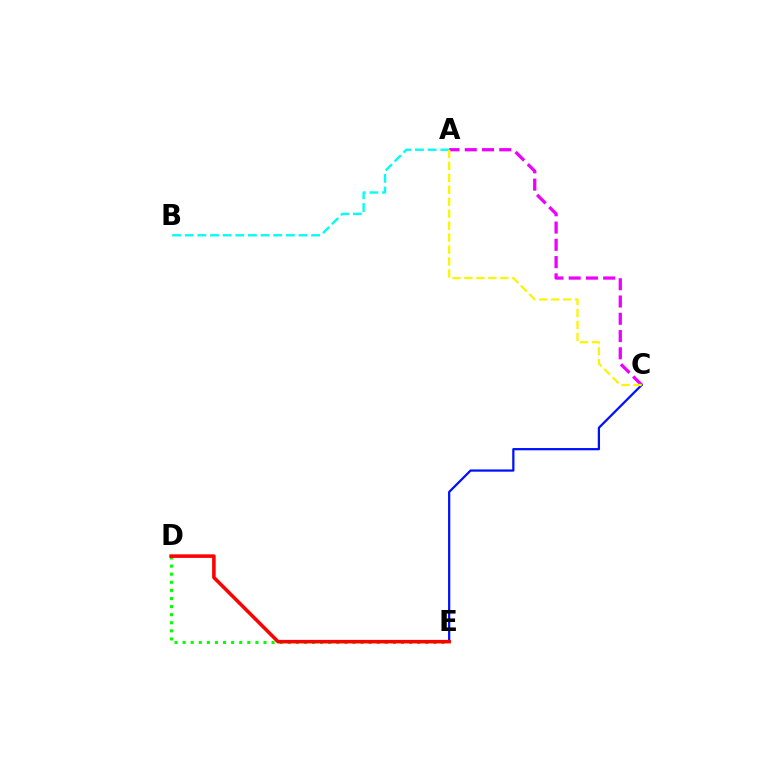{('D', 'E'): [{'color': '#08ff00', 'line_style': 'dotted', 'thickness': 2.2}, {'color': '#ff0000', 'line_style': 'solid', 'thickness': 2.56}], ('C', 'E'): [{'color': '#0010ff', 'line_style': 'solid', 'thickness': 1.61}], ('A', 'B'): [{'color': '#00fff6', 'line_style': 'dashed', 'thickness': 1.72}], ('A', 'C'): [{'color': '#ee00ff', 'line_style': 'dashed', 'thickness': 2.35}, {'color': '#fcf500', 'line_style': 'dashed', 'thickness': 1.62}]}